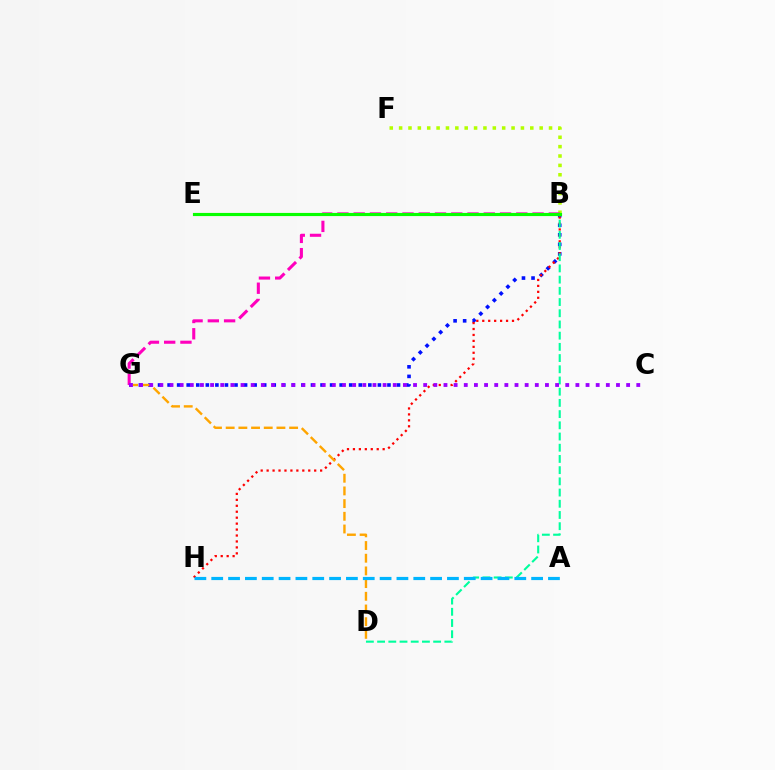{('B', 'G'): [{'color': '#0010ff', 'line_style': 'dotted', 'thickness': 2.6}, {'color': '#ff00bd', 'line_style': 'dashed', 'thickness': 2.21}], ('B', 'H'): [{'color': '#ff0000', 'line_style': 'dotted', 'thickness': 1.62}], ('D', 'G'): [{'color': '#ffa500', 'line_style': 'dashed', 'thickness': 1.72}], ('B', 'F'): [{'color': '#b3ff00', 'line_style': 'dotted', 'thickness': 2.55}], ('B', 'D'): [{'color': '#00ff9d', 'line_style': 'dashed', 'thickness': 1.52}], ('A', 'H'): [{'color': '#00b5ff', 'line_style': 'dashed', 'thickness': 2.29}], ('C', 'G'): [{'color': '#9b00ff', 'line_style': 'dotted', 'thickness': 2.76}], ('B', 'E'): [{'color': '#08ff00', 'line_style': 'solid', 'thickness': 2.27}]}